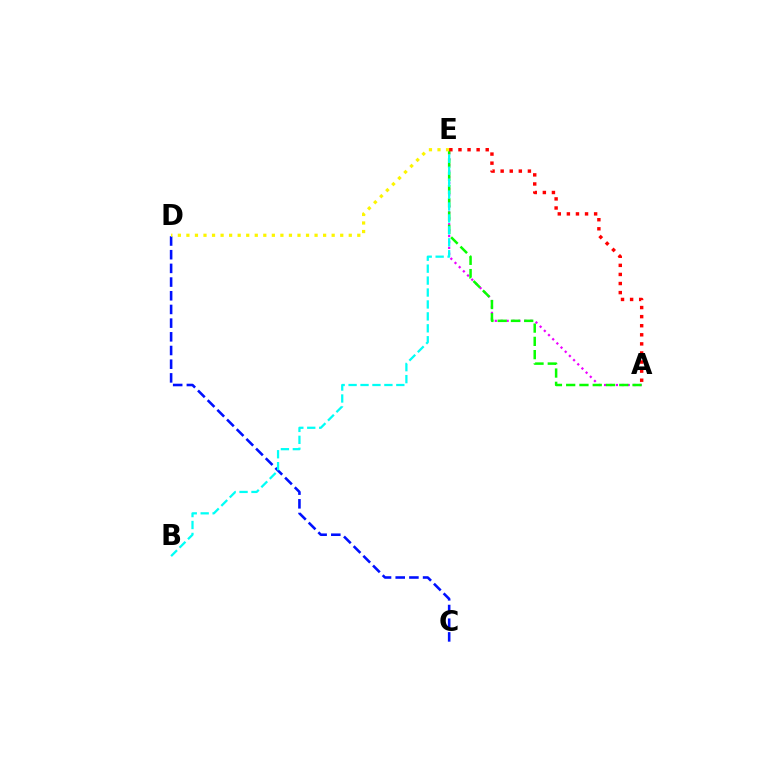{('A', 'E'): [{'color': '#ee00ff', 'line_style': 'dotted', 'thickness': 1.61}, {'color': '#08ff00', 'line_style': 'dashed', 'thickness': 1.8}, {'color': '#ff0000', 'line_style': 'dotted', 'thickness': 2.47}], ('C', 'D'): [{'color': '#0010ff', 'line_style': 'dashed', 'thickness': 1.86}], ('B', 'E'): [{'color': '#00fff6', 'line_style': 'dashed', 'thickness': 1.62}], ('D', 'E'): [{'color': '#fcf500', 'line_style': 'dotted', 'thickness': 2.32}]}